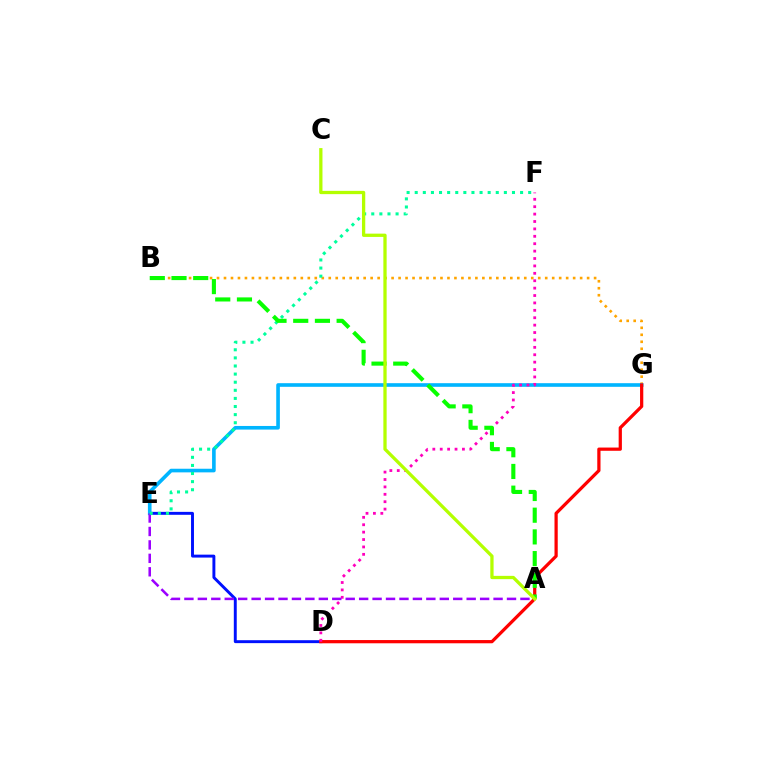{('D', 'E'): [{'color': '#0010ff', 'line_style': 'solid', 'thickness': 2.11}], ('B', 'G'): [{'color': '#ffa500', 'line_style': 'dotted', 'thickness': 1.9}], ('E', 'G'): [{'color': '#00b5ff', 'line_style': 'solid', 'thickness': 2.61}], ('D', 'G'): [{'color': '#ff0000', 'line_style': 'solid', 'thickness': 2.33}], ('D', 'F'): [{'color': '#ff00bd', 'line_style': 'dotted', 'thickness': 2.01}], ('A', 'E'): [{'color': '#9b00ff', 'line_style': 'dashed', 'thickness': 1.83}], ('E', 'F'): [{'color': '#00ff9d', 'line_style': 'dotted', 'thickness': 2.2}], ('A', 'B'): [{'color': '#08ff00', 'line_style': 'dashed', 'thickness': 2.95}], ('A', 'C'): [{'color': '#b3ff00', 'line_style': 'solid', 'thickness': 2.36}]}